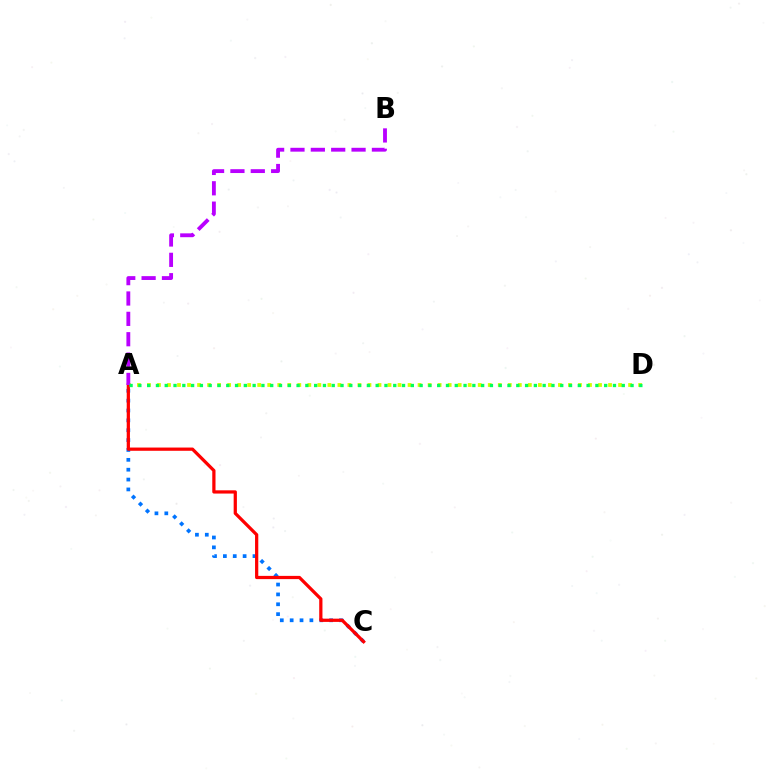{('A', 'C'): [{'color': '#0074ff', 'line_style': 'dotted', 'thickness': 2.68}, {'color': '#ff0000', 'line_style': 'solid', 'thickness': 2.33}], ('A', 'D'): [{'color': '#d1ff00', 'line_style': 'dotted', 'thickness': 2.72}, {'color': '#00ff5c', 'line_style': 'dotted', 'thickness': 2.39}], ('A', 'B'): [{'color': '#b900ff', 'line_style': 'dashed', 'thickness': 2.77}]}